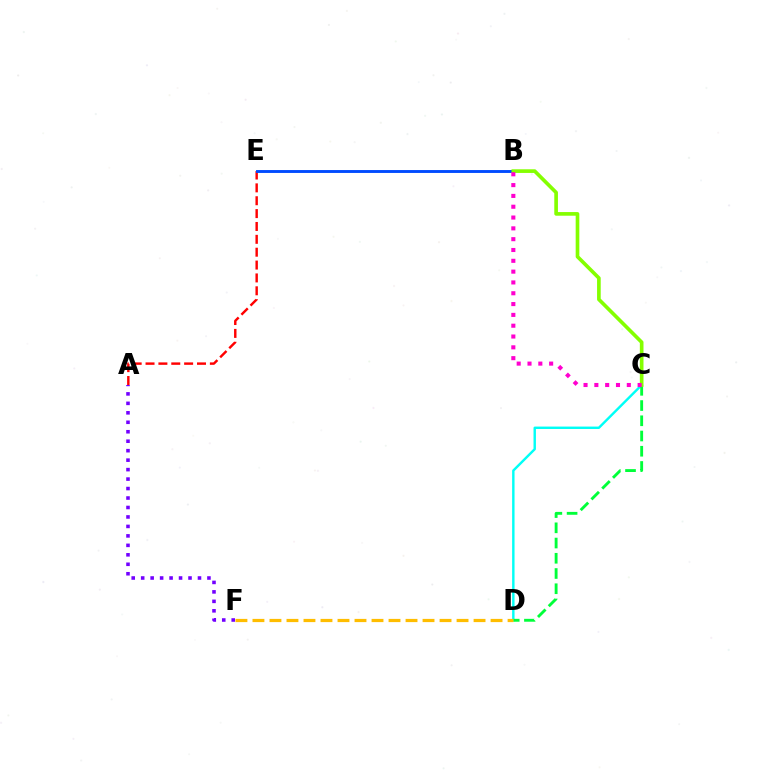{('C', 'D'): [{'color': '#00fff6', 'line_style': 'solid', 'thickness': 1.74}, {'color': '#00ff39', 'line_style': 'dashed', 'thickness': 2.07}], ('A', 'E'): [{'color': '#ff0000', 'line_style': 'dashed', 'thickness': 1.75}], ('B', 'E'): [{'color': '#004bff', 'line_style': 'solid', 'thickness': 2.08}], ('A', 'F'): [{'color': '#7200ff', 'line_style': 'dotted', 'thickness': 2.57}], ('D', 'F'): [{'color': '#ffbd00', 'line_style': 'dashed', 'thickness': 2.31}], ('B', 'C'): [{'color': '#84ff00', 'line_style': 'solid', 'thickness': 2.63}, {'color': '#ff00cf', 'line_style': 'dotted', 'thickness': 2.94}]}